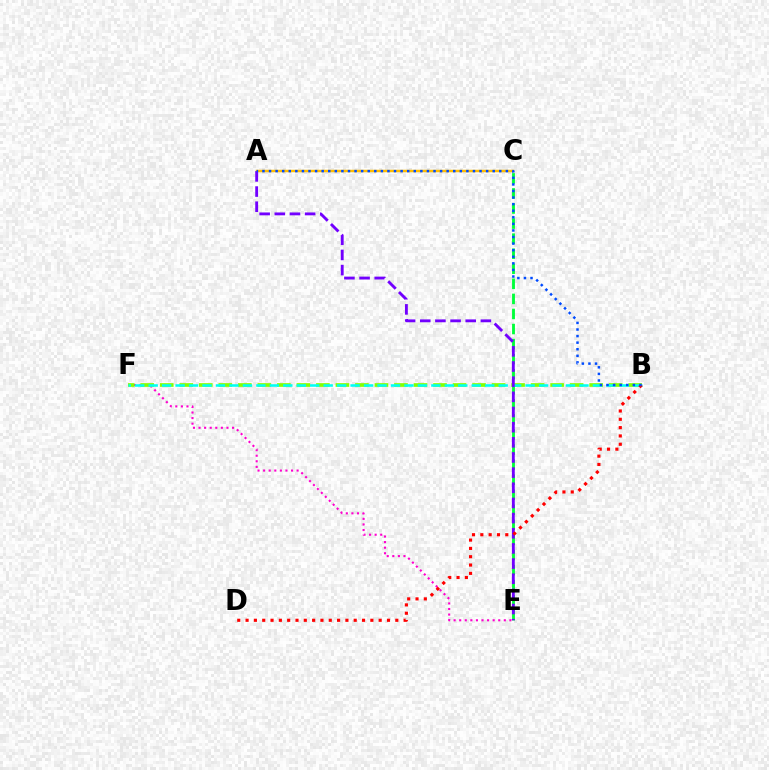{('E', 'F'): [{'color': '#ff00cf', 'line_style': 'dotted', 'thickness': 1.52}], ('C', 'E'): [{'color': '#00ff39', 'line_style': 'dashed', 'thickness': 2.05}], ('A', 'C'): [{'color': '#ffbd00', 'line_style': 'solid', 'thickness': 1.8}], ('B', 'F'): [{'color': '#84ff00', 'line_style': 'dashed', 'thickness': 2.65}, {'color': '#00fff6', 'line_style': 'dashed', 'thickness': 1.83}], ('A', 'E'): [{'color': '#7200ff', 'line_style': 'dashed', 'thickness': 2.06}], ('B', 'D'): [{'color': '#ff0000', 'line_style': 'dotted', 'thickness': 2.26}], ('A', 'B'): [{'color': '#004bff', 'line_style': 'dotted', 'thickness': 1.79}]}